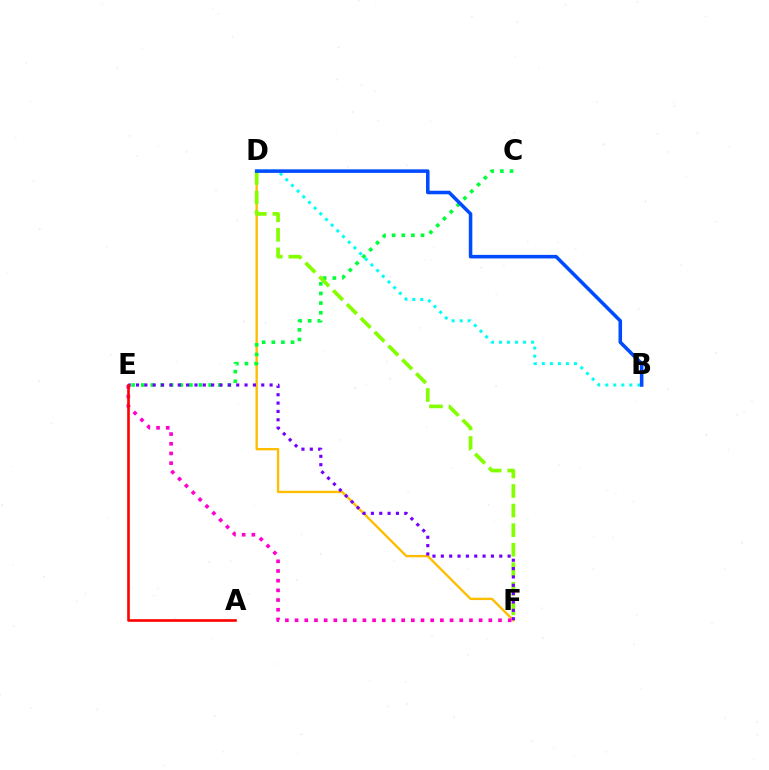{('D', 'F'): [{'color': '#ffbd00', 'line_style': 'solid', 'thickness': 1.7}, {'color': '#84ff00', 'line_style': 'dashed', 'thickness': 2.66}], ('B', 'D'): [{'color': '#00fff6', 'line_style': 'dotted', 'thickness': 2.18}, {'color': '#004bff', 'line_style': 'solid', 'thickness': 2.55}], ('C', 'E'): [{'color': '#00ff39', 'line_style': 'dotted', 'thickness': 2.62}], ('E', 'F'): [{'color': '#7200ff', 'line_style': 'dotted', 'thickness': 2.27}, {'color': '#ff00cf', 'line_style': 'dotted', 'thickness': 2.63}], ('A', 'E'): [{'color': '#ff0000', 'line_style': 'solid', 'thickness': 1.9}]}